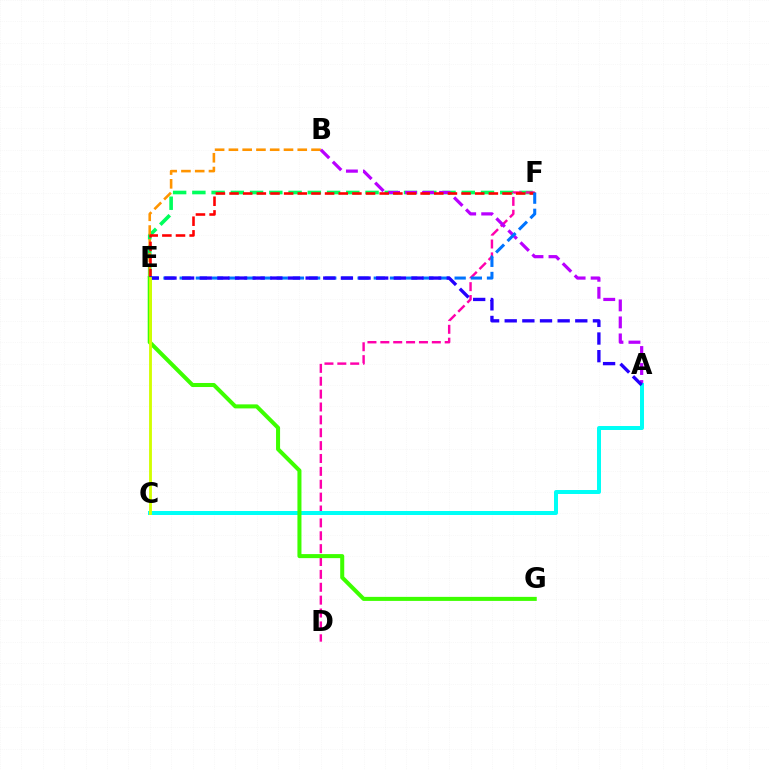{('E', 'F'): [{'color': '#00ff5c', 'line_style': 'dashed', 'thickness': 2.61}, {'color': '#ff0000', 'line_style': 'dashed', 'thickness': 1.85}, {'color': '#0074ff', 'line_style': 'dashed', 'thickness': 2.2}], ('D', 'F'): [{'color': '#ff00ac', 'line_style': 'dashed', 'thickness': 1.75}], ('B', 'E'): [{'color': '#ff9400', 'line_style': 'dashed', 'thickness': 1.87}], ('A', 'B'): [{'color': '#b900ff', 'line_style': 'dashed', 'thickness': 2.31}], ('A', 'C'): [{'color': '#00fff6', 'line_style': 'solid', 'thickness': 2.87}], ('E', 'G'): [{'color': '#3dff00', 'line_style': 'solid', 'thickness': 2.91}], ('A', 'E'): [{'color': '#2500ff', 'line_style': 'dashed', 'thickness': 2.4}], ('C', 'E'): [{'color': '#d1ff00', 'line_style': 'solid', 'thickness': 2.05}]}